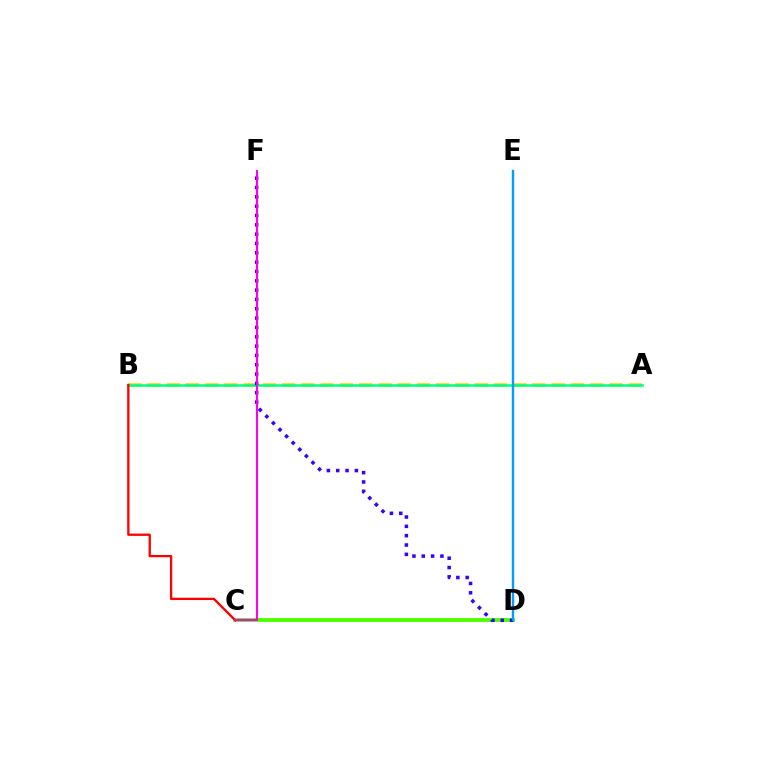{('A', 'B'): [{'color': '#ffd500', 'line_style': 'dashed', 'thickness': 2.62}, {'color': '#00ff86', 'line_style': 'solid', 'thickness': 1.84}], ('C', 'D'): [{'color': '#4fff00', 'line_style': 'solid', 'thickness': 2.79}], ('B', 'C'): [{'color': '#ff0000', 'line_style': 'solid', 'thickness': 1.67}], ('D', 'F'): [{'color': '#3700ff', 'line_style': 'dotted', 'thickness': 2.53}], ('C', 'F'): [{'color': '#ff00ed', 'line_style': 'solid', 'thickness': 1.51}], ('D', 'E'): [{'color': '#009eff', 'line_style': 'solid', 'thickness': 1.72}]}